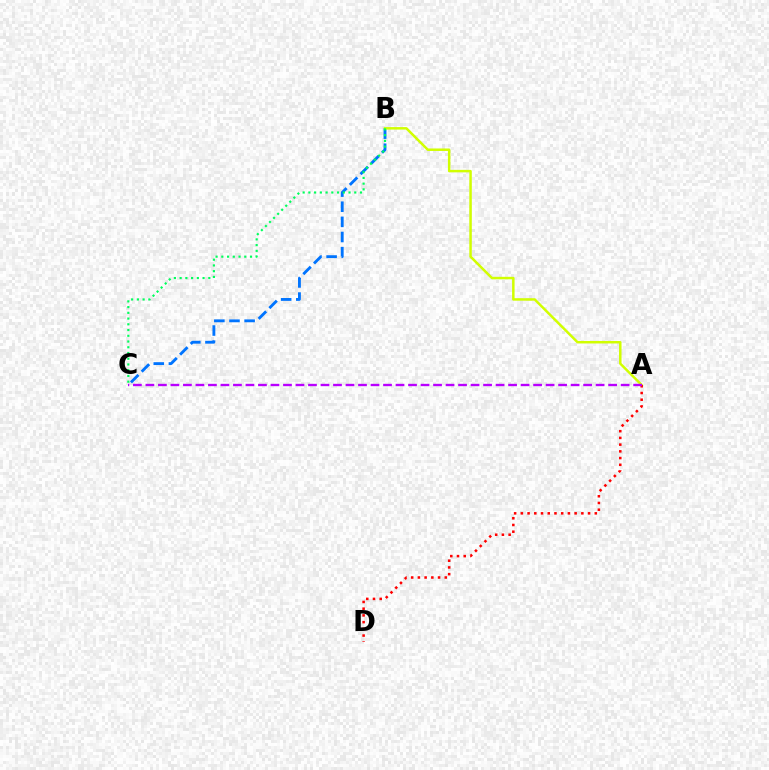{('B', 'C'): [{'color': '#0074ff', 'line_style': 'dashed', 'thickness': 2.06}, {'color': '#00ff5c', 'line_style': 'dotted', 'thickness': 1.56}], ('A', 'B'): [{'color': '#d1ff00', 'line_style': 'solid', 'thickness': 1.79}], ('A', 'D'): [{'color': '#ff0000', 'line_style': 'dotted', 'thickness': 1.83}], ('A', 'C'): [{'color': '#b900ff', 'line_style': 'dashed', 'thickness': 1.7}]}